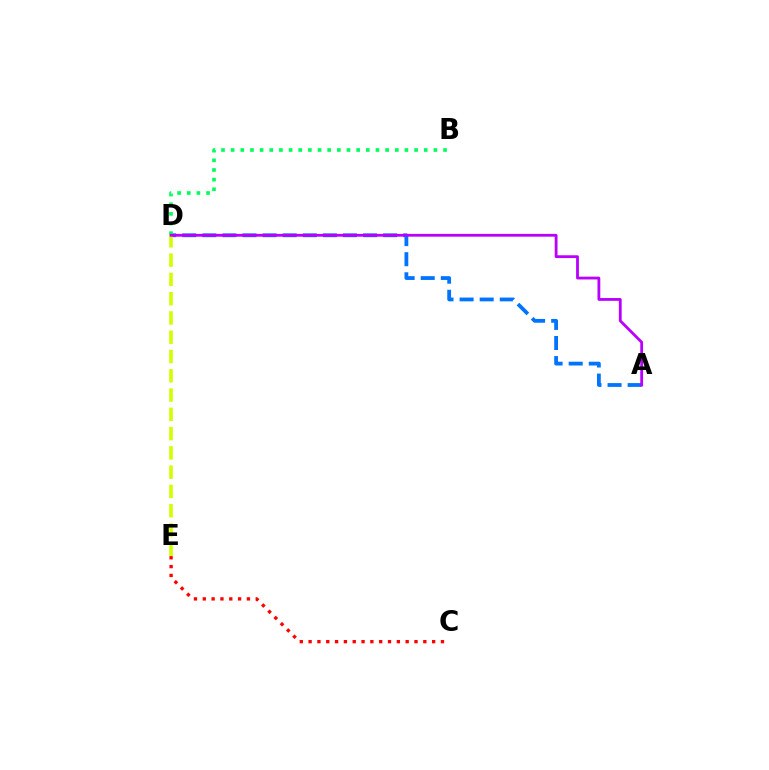{('C', 'E'): [{'color': '#ff0000', 'line_style': 'dotted', 'thickness': 2.4}], ('A', 'D'): [{'color': '#0074ff', 'line_style': 'dashed', 'thickness': 2.73}, {'color': '#b900ff', 'line_style': 'solid', 'thickness': 2.02}], ('B', 'D'): [{'color': '#00ff5c', 'line_style': 'dotted', 'thickness': 2.62}], ('D', 'E'): [{'color': '#d1ff00', 'line_style': 'dashed', 'thickness': 2.62}]}